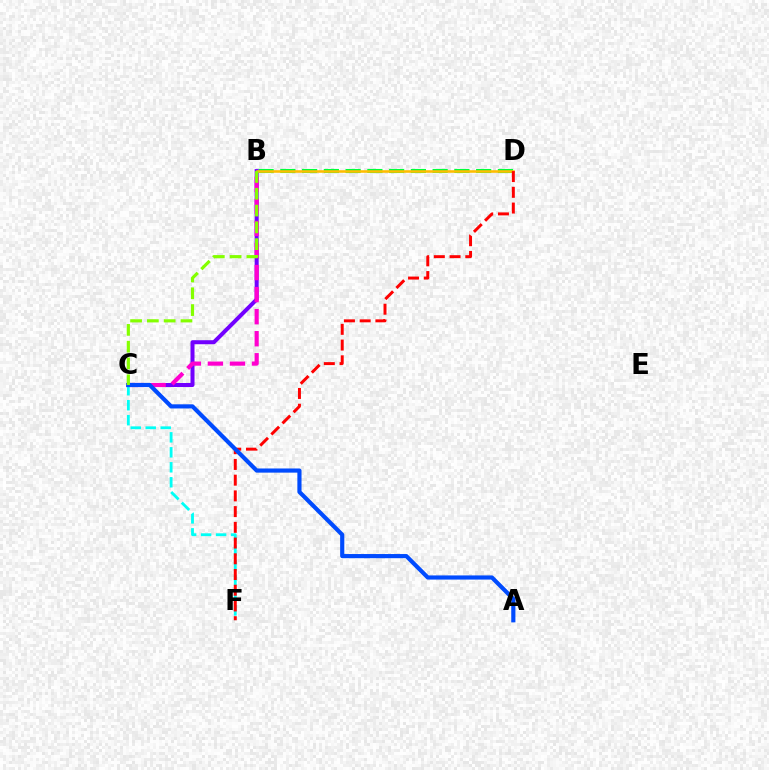{('B', 'D'): [{'color': '#00ff39', 'line_style': 'dashed', 'thickness': 2.96}, {'color': '#ffbd00', 'line_style': 'solid', 'thickness': 1.85}], ('B', 'C'): [{'color': '#7200ff', 'line_style': 'solid', 'thickness': 2.89}, {'color': '#ff00cf', 'line_style': 'dashed', 'thickness': 3.0}, {'color': '#84ff00', 'line_style': 'dashed', 'thickness': 2.28}], ('C', 'F'): [{'color': '#00fff6', 'line_style': 'dashed', 'thickness': 2.04}], ('D', 'F'): [{'color': '#ff0000', 'line_style': 'dashed', 'thickness': 2.14}], ('A', 'C'): [{'color': '#004bff', 'line_style': 'solid', 'thickness': 2.99}]}